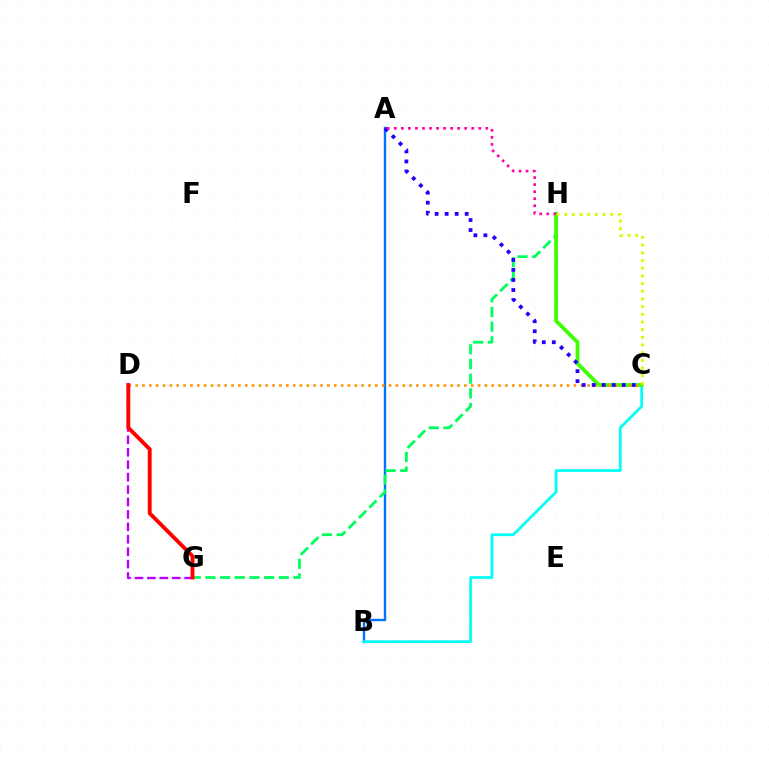{('A', 'B'): [{'color': '#0074ff', 'line_style': 'solid', 'thickness': 1.72}], ('B', 'C'): [{'color': '#00fff6', 'line_style': 'solid', 'thickness': 1.97}], ('G', 'H'): [{'color': '#00ff5c', 'line_style': 'dashed', 'thickness': 1.99}], ('C', 'H'): [{'color': '#3dff00', 'line_style': 'solid', 'thickness': 2.73}, {'color': '#d1ff00', 'line_style': 'dotted', 'thickness': 2.09}], ('D', 'G'): [{'color': '#b900ff', 'line_style': 'dashed', 'thickness': 1.69}, {'color': '#ff0000', 'line_style': 'solid', 'thickness': 2.79}], ('C', 'D'): [{'color': '#ff9400', 'line_style': 'dotted', 'thickness': 1.86}], ('A', 'C'): [{'color': '#2500ff', 'line_style': 'dotted', 'thickness': 2.72}], ('A', 'H'): [{'color': '#ff00ac', 'line_style': 'dotted', 'thickness': 1.91}]}